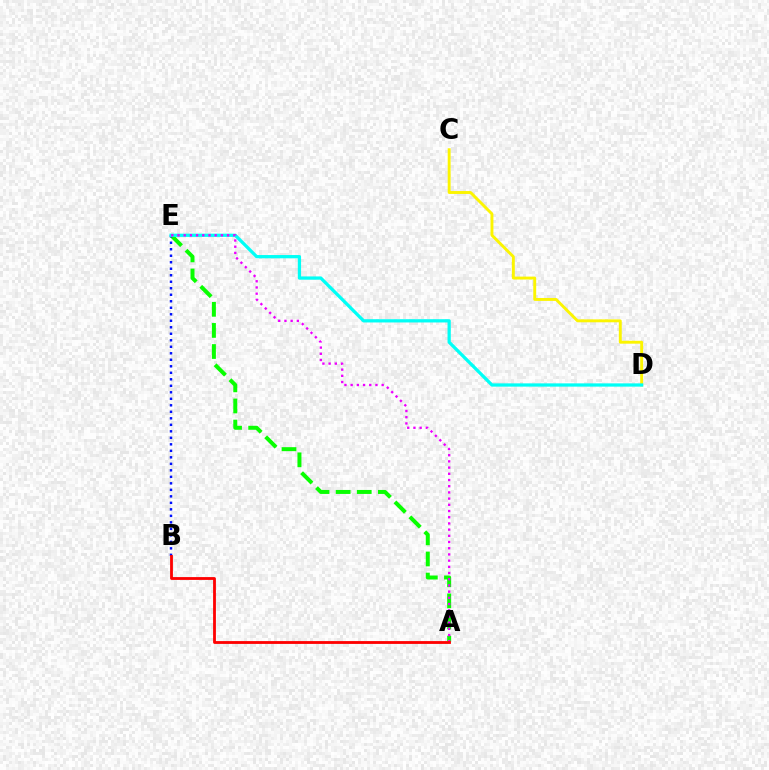{('A', 'E'): [{'color': '#08ff00', 'line_style': 'dashed', 'thickness': 2.87}, {'color': '#ee00ff', 'line_style': 'dotted', 'thickness': 1.69}], ('B', 'E'): [{'color': '#0010ff', 'line_style': 'dotted', 'thickness': 1.77}], ('C', 'D'): [{'color': '#fcf500', 'line_style': 'solid', 'thickness': 2.1}], ('D', 'E'): [{'color': '#00fff6', 'line_style': 'solid', 'thickness': 2.34}], ('A', 'B'): [{'color': '#ff0000', 'line_style': 'solid', 'thickness': 2.02}]}